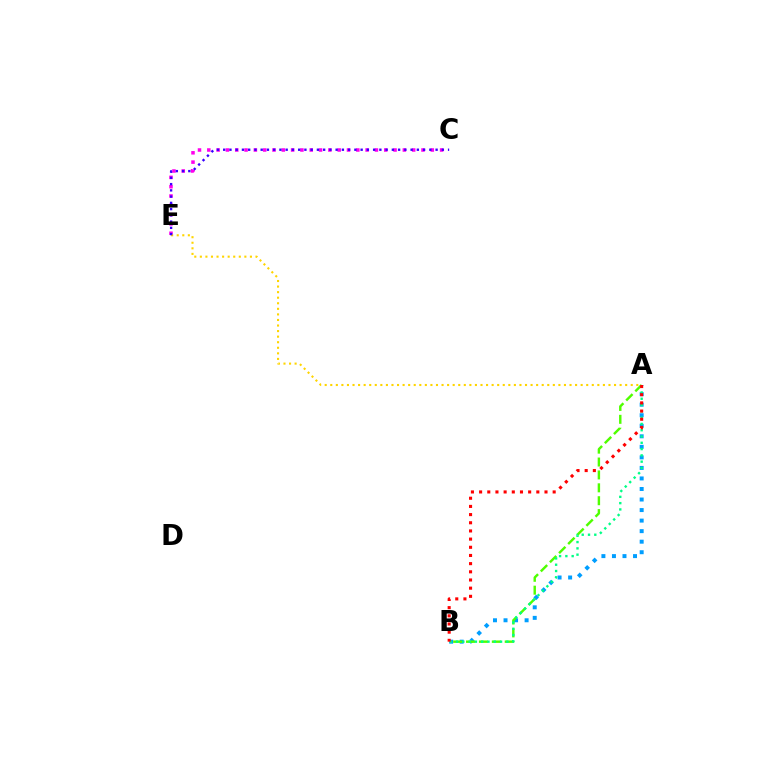{('C', 'E'): [{'color': '#ff00ed', 'line_style': 'dotted', 'thickness': 2.53}, {'color': '#3700ff', 'line_style': 'dotted', 'thickness': 1.7}], ('A', 'E'): [{'color': '#ffd500', 'line_style': 'dotted', 'thickness': 1.51}], ('A', 'B'): [{'color': '#009eff', 'line_style': 'dotted', 'thickness': 2.86}, {'color': '#4fff00', 'line_style': 'dashed', 'thickness': 1.75}, {'color': '#00ff86', 'line_style': 'dotted', 'thickness': 1.71}, {'color': '#ff0000', 'line_style': 'dotted', 'thickness': 2.22}]}